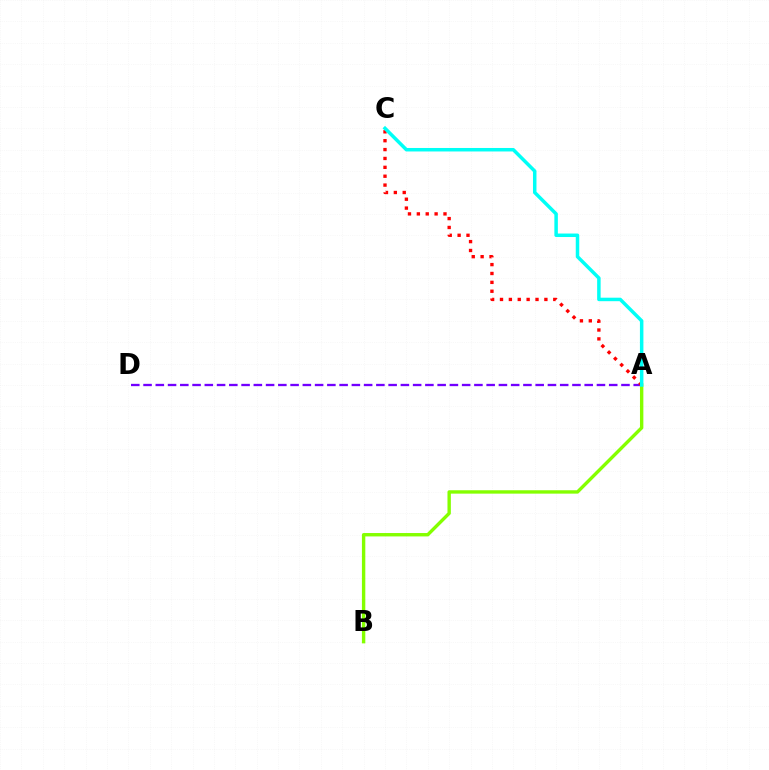{('A', 'D'): [{'color': '#7200ff', 'line_style': 'dashed', 'thickness': 1.66}], ('A', 'C'): [{'color': '#ff0000', 'line_style': 'dotted', 'thickness': 2.41}, {'color': '#00fff6', 'line_style': 'solid', 'thickness': 2.51}], ('A', 'B'): [{'color': '#84ff00', 'line_style': 'solid', 'thickness': 2.44}]}